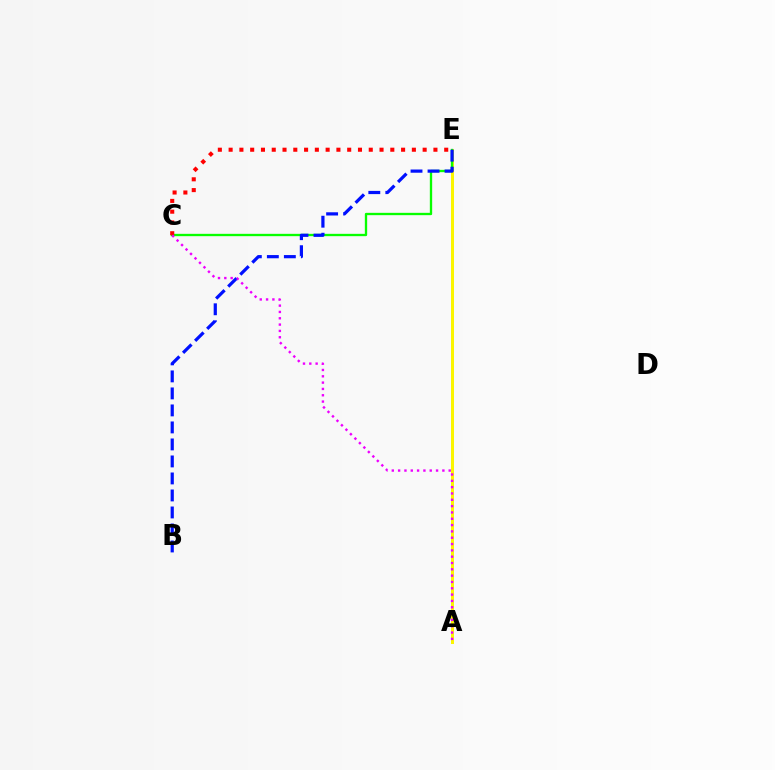{('A', 'E'): [{'color': '#00fff6', 'line_style': 'solid', 'thickness': 2.12}, {'color': '#fcf500', 'line_style': 'solid', 'thickness': 2.15}], ('C', 'E'): [{'color': '#08ff00', 'line_style': 'solid', 'thickness': 1.68}, {'color': '#ff0000', 'line_style': 'dotted', 'thickness': 2.93}], ('B', 'E'): [{'color': '#0010ff', 'line_style': 'dashed', 'thickness': 2.31}], ('A', 'C'): [{'color': '#ee00ff', 'line_style': 'dotted', 'thickness': 1.72}]}